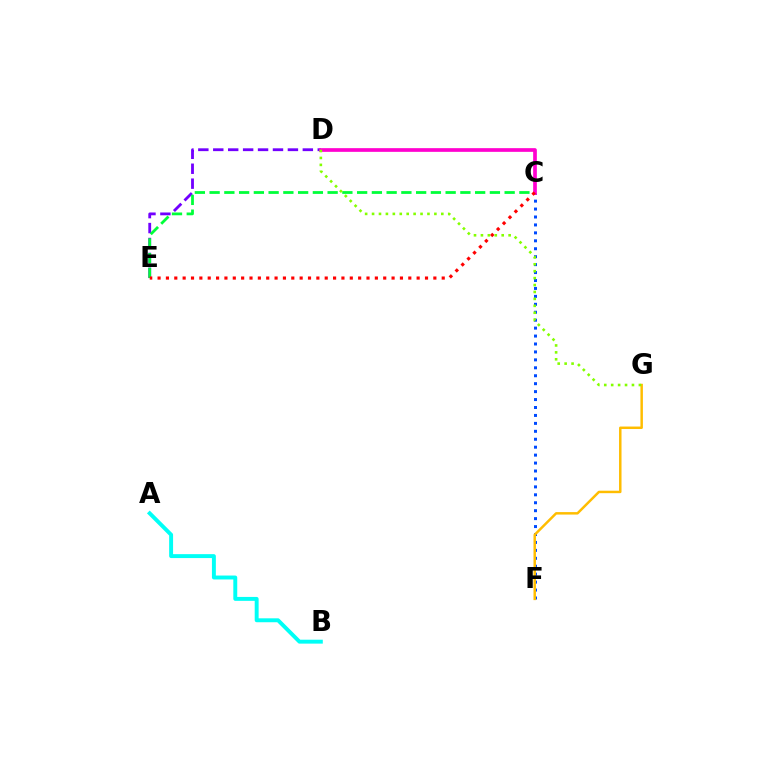{('C', 'F'): [{'color': '#004bff', 'line_style': 'dotted', 'thickness': 2.16}], ('F', 'G'): [{'color': '#ffbd00', 'line_style': 'solid', 'thickness': 1.78}], ('D', 'E'): [{'color': '#7200ff', 'line_style': 'dashed', 'thickness': 2.03}], ('C', 'E'): [{'color': '#00ff39', 'line_style': 'dashed', 'thickness': 2.0}, {'color': '#ff0000', 'line_style': 'dotted', 'thickness': 2.27}], ('C', 'D'): [{'color': '#ff00cf', 'line_style': 'solid', 'thickness': 2.65}], ('A', 'B'): [{'color': '#00fff6', 'line_style': 'solid', 'thickness': 2.83}], ('D', 'G'): [{'color': '#84ff00', 'line_style': 'dotted', 'thickness': 1.88}]}